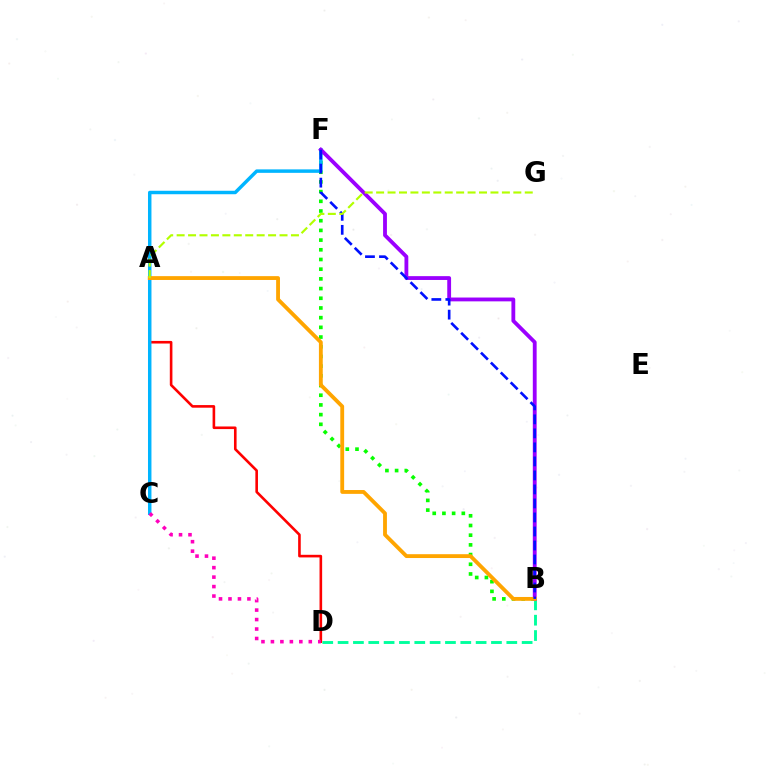{('B', 'F'): [{'color': '#08ff00', 'line_style': 'dotted', 'thickness': 2.63}, {'color': '#9b00ff', 'line_style': 'solid', 'thickness': 2.75}, {'color': '#0010ff', 'line_style': 'dashed', 'thickness': 1.9}], ('A', 'D'): [{'color': '#ff0000', 'line_style': 'solid', 'thickness': 1.88}], ('B', 'D'): [{'color': '#00ff9d', 'line_style': 'dashed', 'thickness': 2.08}], ('C', 'F'): [{'color': '#00b5ff', 'line_style': 'solid', 'thickness': 2.49}], ('C', 'D'): [{'color': '#ff00bd', 'line_style': 'dotted', 'thickness': 2.57}], ('A', 'B'): [{'color': '#ffa500', 'line_style': 'solid', 'thickness': 2.76}], ('A', 'G'): [{'color': '#b3ff00', 'line_style': 'dashed', 'thickness': 1.55}]}